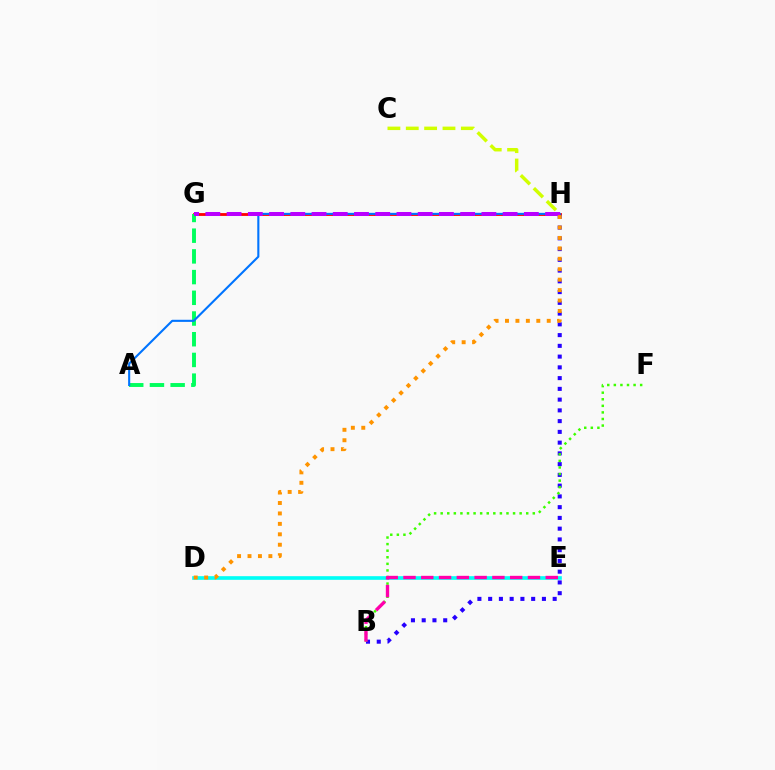{('G', 'H'): [{'color': '#ff0000', 'line_style': 'solid', 'thickness': 2.03}, {'color': '#b900ff', 'line_style': 'dashed', 'thickness': 2.88}], ('D', 'E'): [{'color': '#00fff6', 'line_style': 'solid', 'thickness': 2.62}], ('C', 'H'): [{'color': '#d1ff00', 'line_style': 'dashed', 'thickness': 2.49}], ('A', 'G'): [{'color': '#00ff5c', 'line_style': 'dashed', 'thickness': 2.81}], ('B', 'H'): [{'color': '#2500ff', 'line_style': 'dotted', 'thickness': 2.92}], ('A', 'H'): [{'color': '#0074ff', 'line_style': 'solid', 'thickness': 1.52}], ('B', 'F'): [{'color': '#3dff00', 'line_style': 'dotted', 'thickness': 1.79}], ('D', 'H'): [{'color': '#ff9400', 'line_style': 'dotted', 'thickness': 2.83}], ('B', 'E'): [{'color': '#ff00ac', 'line_style': 'dashed', 'thickness': 2.42}]}